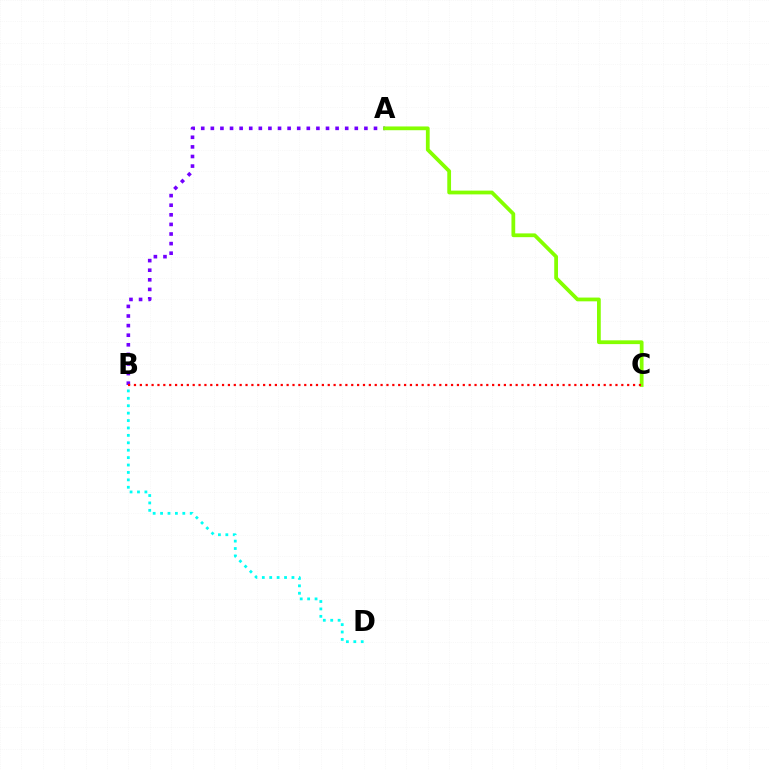{('A', 'B'): [{'color': '#7200ff', 'line_style': 'dotted', 'thickness': 2.61}], ('B', 'D'): [{'color': '#00fff6', 'line_style': 'dotted', 'thickness': 2.01}], ('A', 'C'): [{'color': '#84ff00', 'line_style': 'solid', 'thickness': 2.71}], ('B', 'C'): [{'color': '#ff0000', 'line_style': 'dotted', 'thickness': 1.6}]}